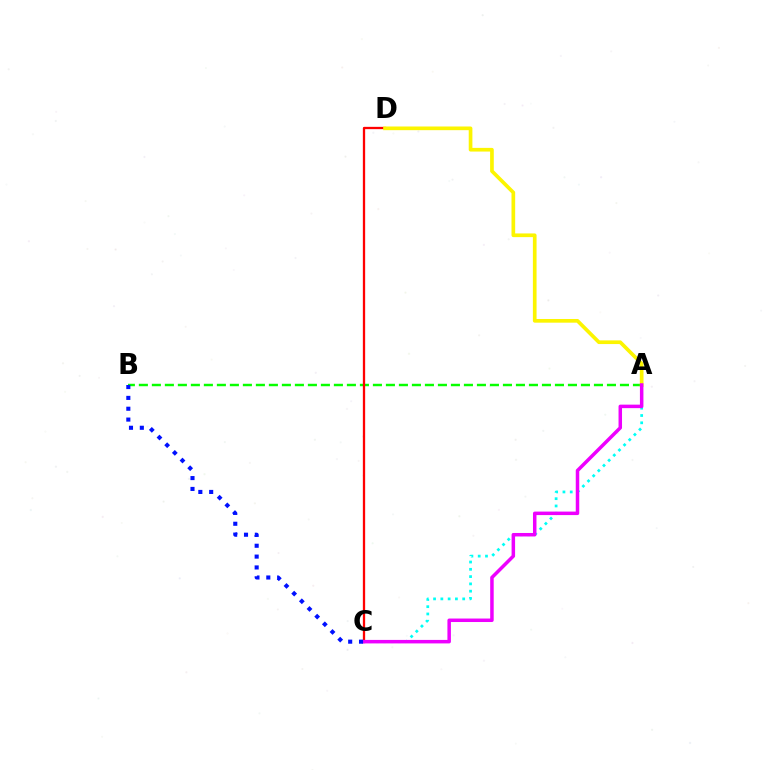{('A', 'B'): [{'color': '#08ff00', 'line_style': 'dashed', 'thickness': 1.77}], ('C', 'D'): [{'color': '#ff0000', 'line_style': 'solid', 'thickness': 1.66}], ('A', 'D'): [{'color': '#fcf500', 'line_style': 'solid', 'thickness': 2.65}], ('A', 'C'): [{'color': '#00fff6', 'line_style': 'dotted', 'thickness': 1.98}, {'color': '#ee00ff', 'line_style': 'solid', 'thickness': 2.52}], ('B', 'C'): [{'color': '#0010ff', 'line_style': 'dotted', 'thickness': 2.95}]}